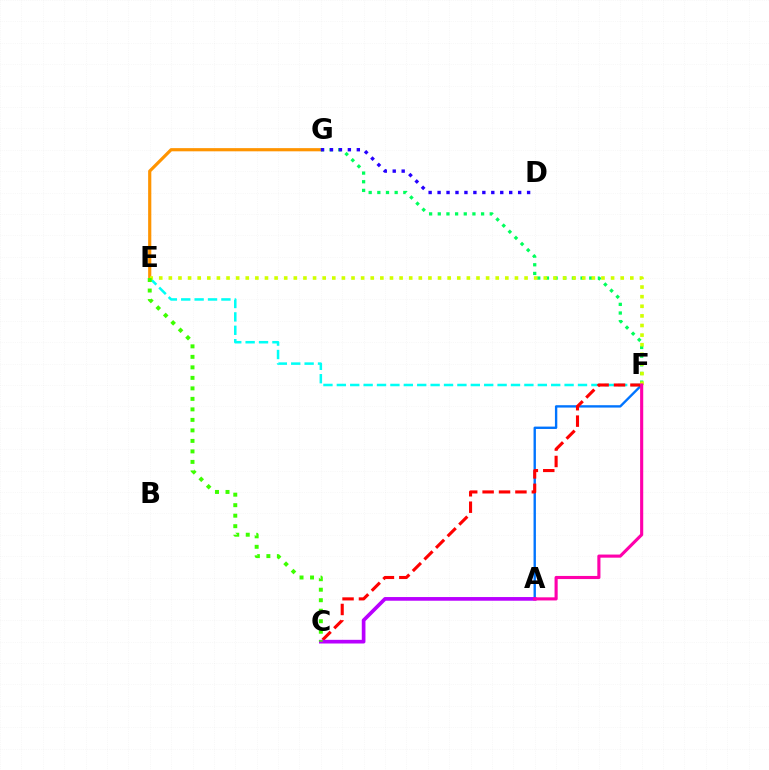{('E', 'F'): [{'color': '#00fff6', 'line_style': 'dashed', 'thickness': 1.82}, {'color': '#d1ff00', 'line_style': 'dotted', 'thickness': 2.61}], ('E', 'G'): [{'color': '#ff9400', 'line_style': 'solid', 'thickness': 2.29}], ('A', 'F'): [{'color': '#0074ff', 'line_style': 'solid', 'thickness': 1.71}, {'color': '#ff00ac', 'line_style': 'solid', 'thickness': 2.25}], ('C', 'F'): [{'color': '#ff0000', 'line_style': 'dashed', 'thickness': 2.23}], ('F', 'G'): [{'color': '#00ff5c', 'line_style': 'dotted', 'thickness': 2.35}], ('D', 'G'): [{'color': '#2500ff', 'line_style': 'dotted', 'thickness': 2.43}], ('A', 'C'): [{'color': '#b900ff', 'line_style': 'solid', 'thickness': 2.65}], ('C', 'E'): [{'color': '#3dff00', 'line_style': 'dotted', 'thickness': 2.85}]}